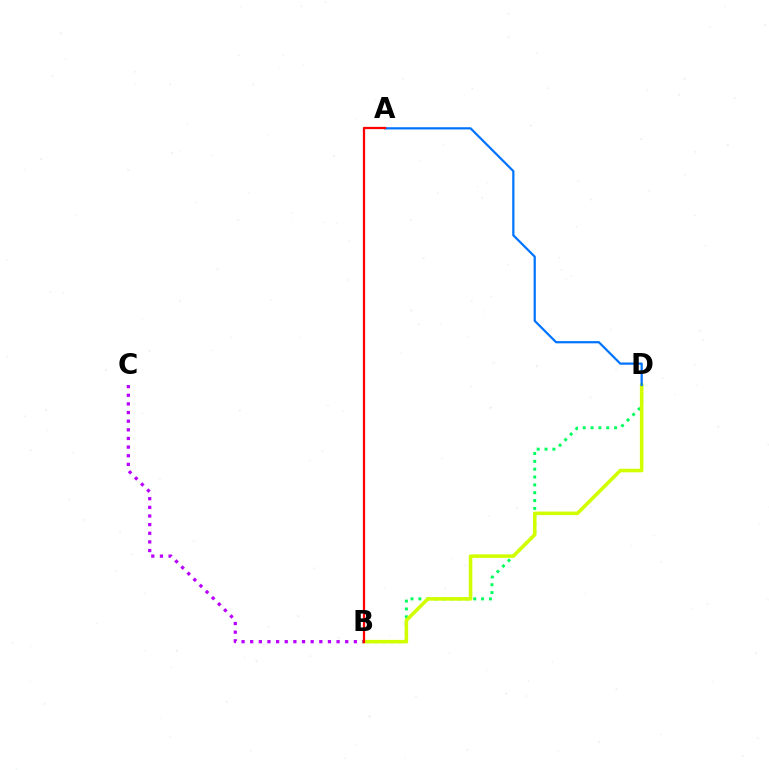{('B', 'D'): [{'color': '#00ff5c', 'line_style': 'dotted', 'thickness': 2.13}, {'color': '#d1ff00', 'line_style': 'solid', 'thickness': 2.55}], ('A', 'D'): [{'color': '#0074ff', 'line_style': 'solid', 'thickness': 1.6}], ('B', 'C'): [{'color': '#b900ff', 'line_style': 'dotted', 'thickness': 2.35}], ('A', 'B'): [{'color': '#ff0000', 'line_style': 'solid', 'thickness': 1.62}]}